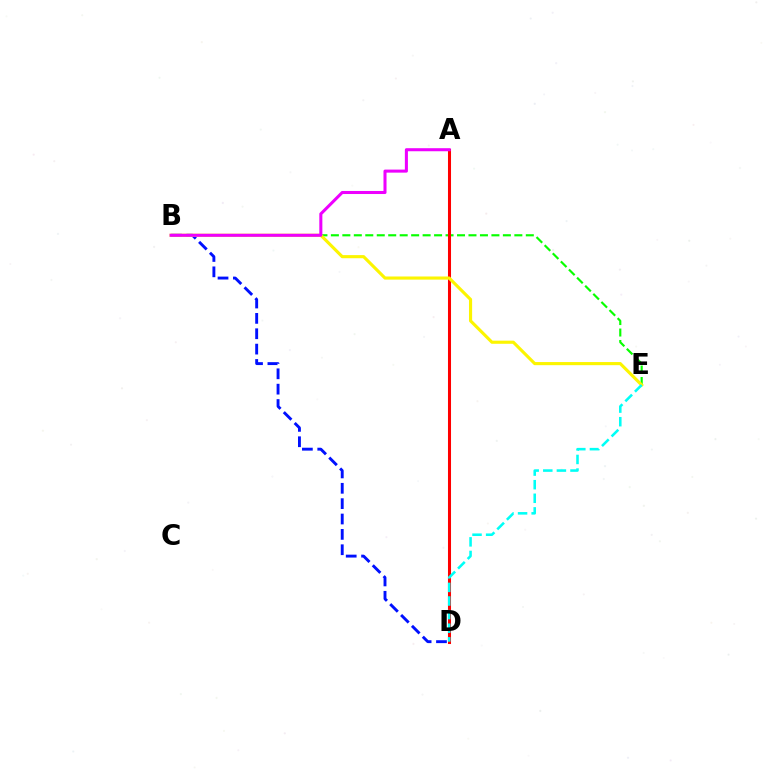{('B', 'E'): [{'color': '#08ff00', 'line_style': 'dashed', 'thickness': 1.56}, {'color': '#fcf500', 'line_style': 'solid', 'thickness': 2.25}], ('B', 'D'): [{'color': '#0010ff', 'line_style': 'dashed', 'thickness': 2.09}], ('A', 'D'): [{'color': '#ff0000', 'line_style': 'solid', 'thickness': 2.19}], ('D', 'E'): [{'color': '#00fff6', 'line_style': 'dashed', 'thickness': 1.85}], ('A', 'B'): [{'color': '#ee00ff', 'line_style': 'solid', 'thickness': 2.19}]}